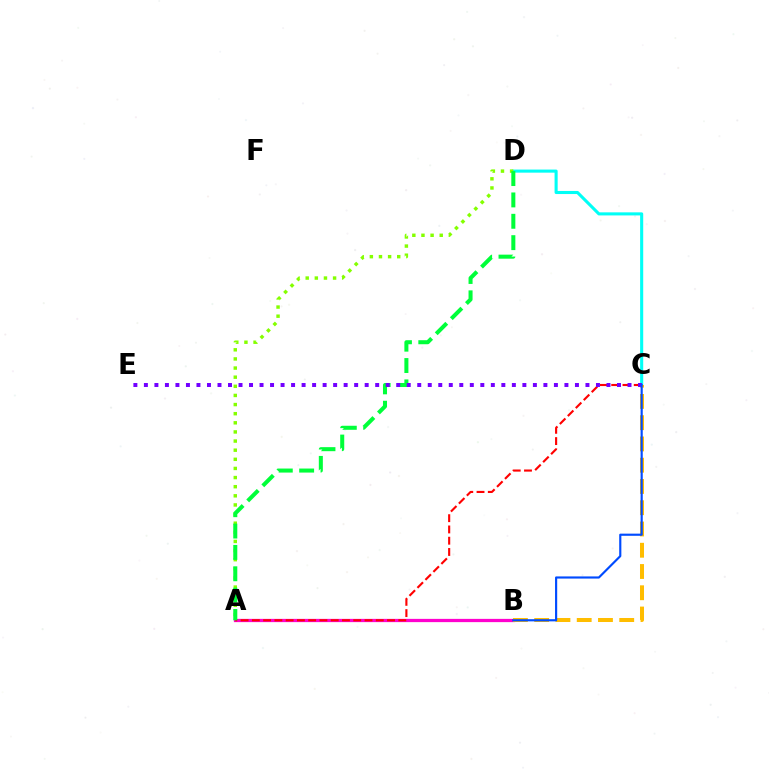{('A', 'B'): [{'color': '#ff00cf', 'line_style': 'solid', 'thickness': 2.35}], ('C', 'D'): [{'color': '#00fff6', 'line_style': 'solid', 'thickness': 2.22}], ('A', 'C'): [{'color': '#ff0000', 'line_style': 'dashed', 'thickness': 1.53}], ('A', 'D'): [{'color': '#84ff00', 'line_style': 'dotted', 'thickness': 2.48}, {'color': '#00ff39', 'line_style': 'dashed', 'thickness': 2.9}], ('B', 'C'): [{'color': '#ffbd00', 'line_style': 'dashed', 'thickness': 2.89}, {'color': '#004bff', 'line_style': 'solid', 'thickness': 1.55}], ('C', 'E'): [{'color': '#7200ff', 'line_style': 'dotted', 'thickness': 2.86}]}